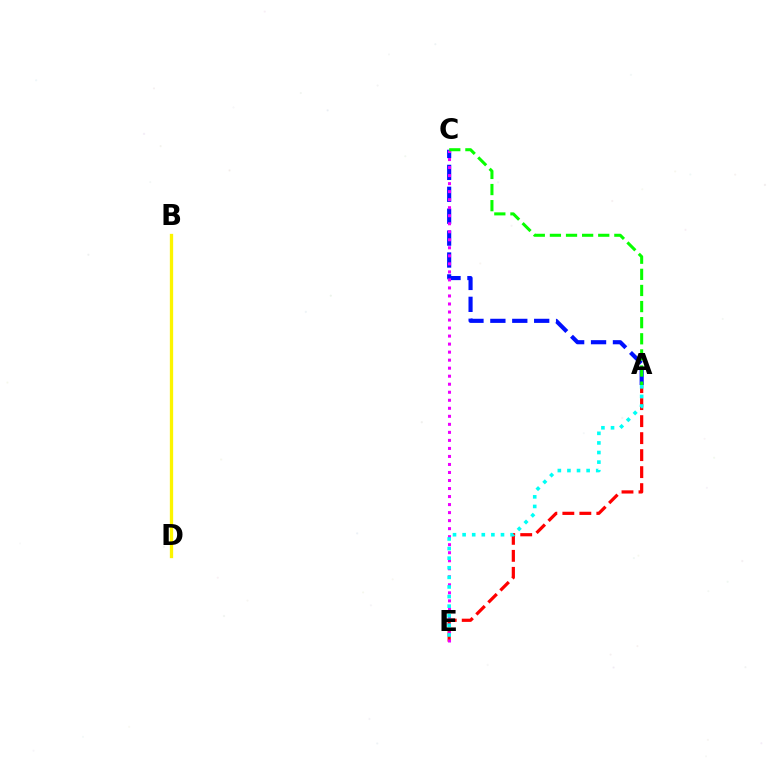{('A', 'C'): [{'color': '#0010ff', 'line_style': 'dashed', 'thickness': 2.98}, {'color': '#08ff00', 'line_style': 'dashed', 'thickness': 2.19}], ('B', 'D'): [{'color': '#fcf500', 'line_style': 'solid', 'thickness': 2.37}], ('A', 'E'): [{'color': '#ff0000', 'line_style': 'dashed', 'thickness': 2.31}, {'color': '#00fff6', 'line_style': 'dotted', 'thickness': 2.61}], ('C', 'E'): [{'color': '#ee00ff', 'line_style': 'dotted', 'thickness': 2.18}]}